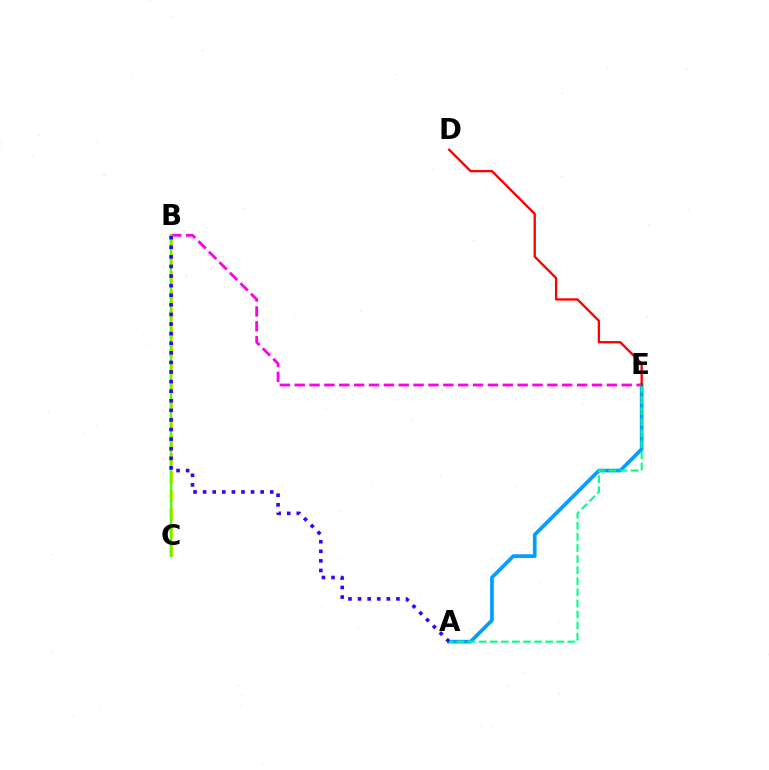{('B', 'E'): [{'color': '#ff00ed', 'line_style': 'dashed', 'thickness': 2.02}], ('A', 'E'): [{'color': '#009eff', 'line_style': 'solid', 'thickness': 2.65}, {'color': '#00ff86', 'line_style': 'dashed', 'thickness': 1.51}], ('B', 'C'): [{'color': '#ffd500', 'line_style': 'dashed', 'thickness': 2.47}, {'color': '#4fff00', 'line_style': 'solid', 'thickness': 1.77}], ('A', 'B'): [{'color': '#3700ff', 'line_style': 'dotted', 'thickness': 2.61}], ('D', 'E'): [{'color': '#ff0000', 'line_style': 'solid', 'thickness': 1.68}]}